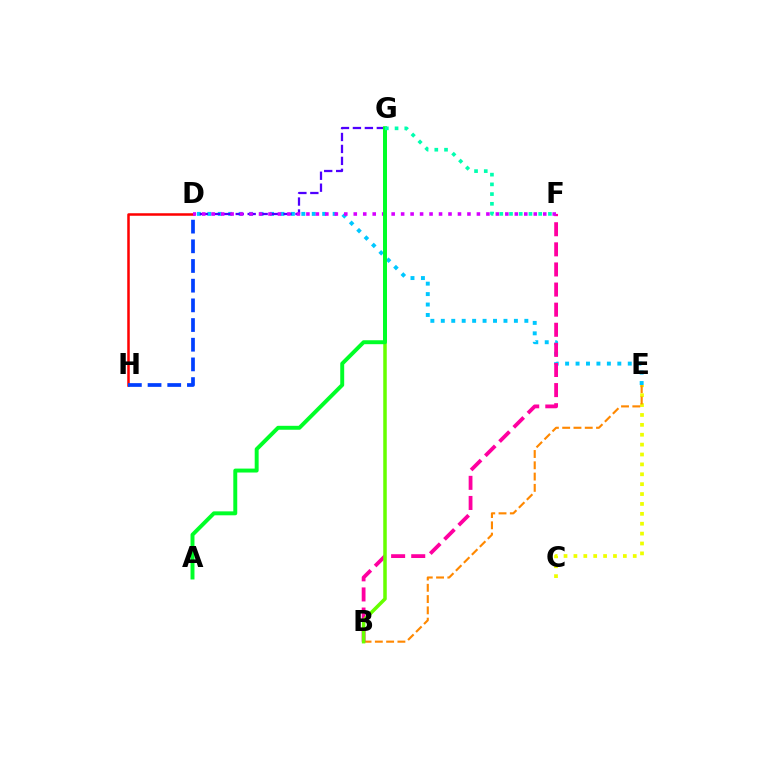{('D', 'E'): [{'color': '#00c7ff', 'line_style': 'dotted', 'thickness': 2.84}], ('D', 'H'): [{'color': '#ff0000', 'line_style': 'solid', 'thickness': 1.81}, {'color': '#003fff', 'line_style': 'dashed', 'thickness': 2.67}], ('C', 'E'): [{'color': '#eeff00', 'line_style': 'dotted', 'thickness': 2.69}], ('B', 'E'): [{'color': '#ff8800', 'line_style': 'dashed', 'thickness': 1.53}], ('D', 'G'): [{'color': '#4f00ff', 'line_style': 'dashed', 'thickness': 1.62}], ('B', 'F'): [{'color': '#ff00a0', 'line_style': 'dashed', 'thickness': 2.73}], ('B', 'G'): [{'color': '#66ff00', 'line_style': 'solid', 'thickness': 2.53}], ('D', 'F'): [{'color': '#d600ff', 'line_style': 'dotted', 'thickness': 2.57}], ('A', 'G'): [{'color': '#00ff27', 'line_style': 'solid', 'thickness': 2.83}], ('F', 'G'): [{'color': '#00ffaf', 'line_style': 'dotted', 'thickness': 2.64}]}